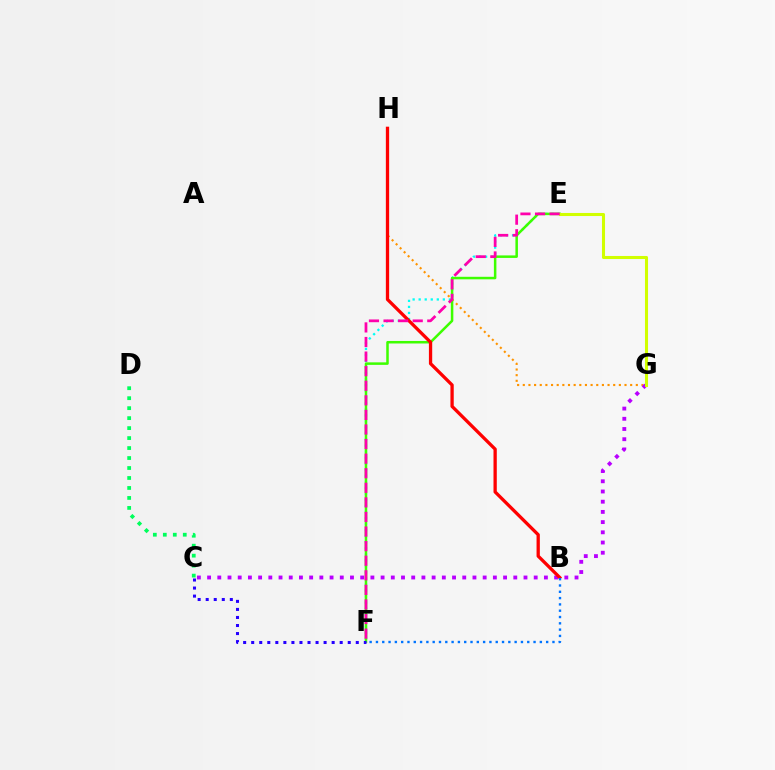{('G', 'H'): [{'color': '#ff9400', 'line_style': 'dotted', 'thickness': 1.54}], ('E', 'F'): [{'color': '#00fff6', 'line_style': 'dotted', 'thickness': 1.64}, {'color': '#3dff00', 'line_style': 'solid', 'thickness': 1.81}, {'color': '#ff00ac', 'line_style': 'dashed', 'thickness': 1.98}], ('C', 'G'): [{'color': '#b900ff', 'line_style': 'dotted', 'thickness': 2.77}], ('C', 'D'): [{'color': '#00ff5c', 'line_style': 'dotted', 'thickness': 2.71}], ('B', 'H'): [{'color': '#ff0000', 'line_style': 'solid', 'thickness': 2.37}], ('C', 'F'): [{'color': '#2500ff', 'line_style': 'dotted', 'thickness': 2.19}], ('E', 'G'): [{'color': '#d1ff00', 'line_style': 'solid', 'thickness': 2.2}], ('B', 'F'): [{'color': '#0074ff', 'line_style': 'dotted', 'thickness': 1.71}]}